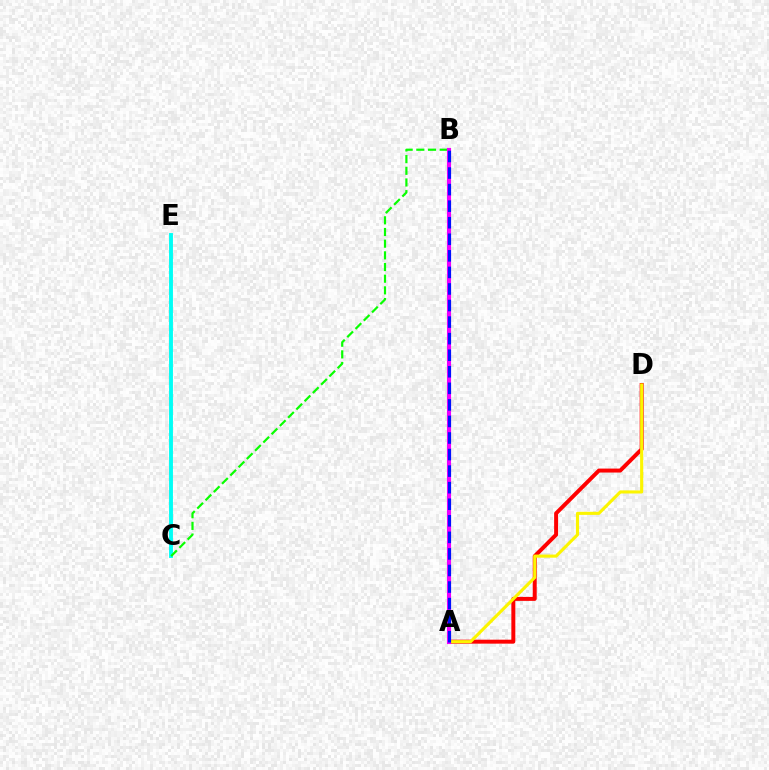{('C', 'E'): [{'color': '#00fff6', 'line_style': 'solid', 'thickness': 2.79}], ('B', 'C'): [{'color': '#08ff00', 'line_style': 'dashed', 'thickness': 1.59}], ('A', 'D'): [{'color': '#ff0000', 'line_style': 'solid', 'thickness': 2.85}, {'color': '#fcf500', 'line_style': 'solid', 'thickness': 2.24}], ('A', 'B'): [{'color': '#ee00ff', 'line_style': 'solid', 'thickness': 2.96}, {'color': '#0010ff', 'line_style': 'dashed', 'thickness': 2.25}]}